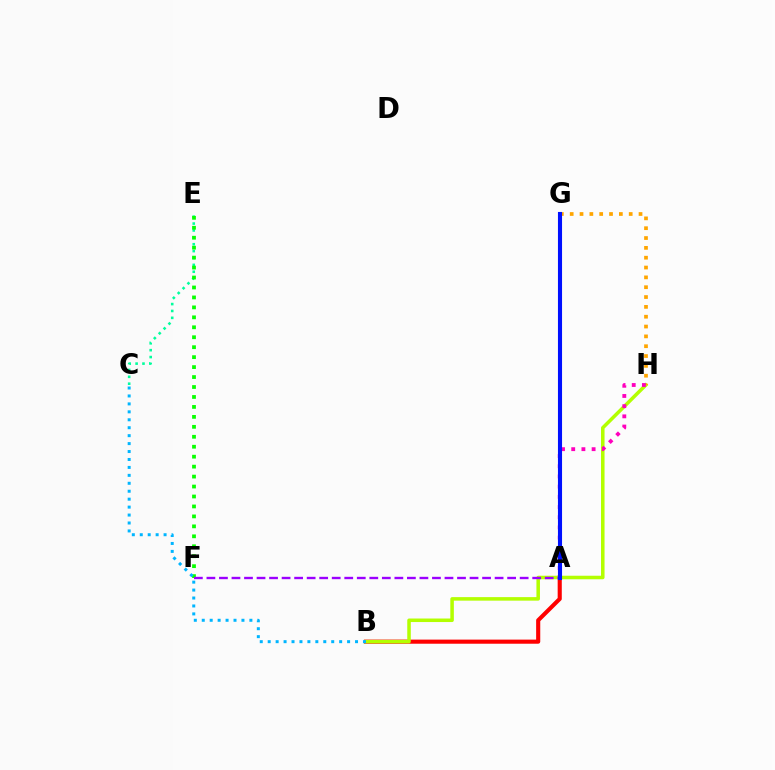{('A', 'B'): [{'color': '#ff0000', 'line_style': 'solid', 'thickness': 2.96}], ('B', 'H'): [{'color': '#b3ff00', 'line_style': 'solid', 'thickness': 2.54}], ('G', 'H'): [{'color': '#ffa500', 'line_style': 'dotted', 'thickness': 2.67}], ('C', 'E'): [{'color': '#00ff9d', 'line_style': 'dotted', 'thickness': 1.87}], ('E', 'F'): [{'color': '#08ff00', 'line_style': 'dotted', 'thickness': 2.7}], ('A', 'H'): [{'color': '#ff00bd', 'line_style': 'dotted', 'thickness': 2.77}], ('B', 'C'): [{'color': '#00b5ff', 'line_style': 'dotted', 'thickness': 2.16}], ('A', 'F'): [{'color': '#9b00ff', 'line_style': 'dashed', 'thickness': 1.7}], ('A', 'G'): [{'color': '#0010ff', 'line_style': 'solid', 'thickness': 2.95}]}